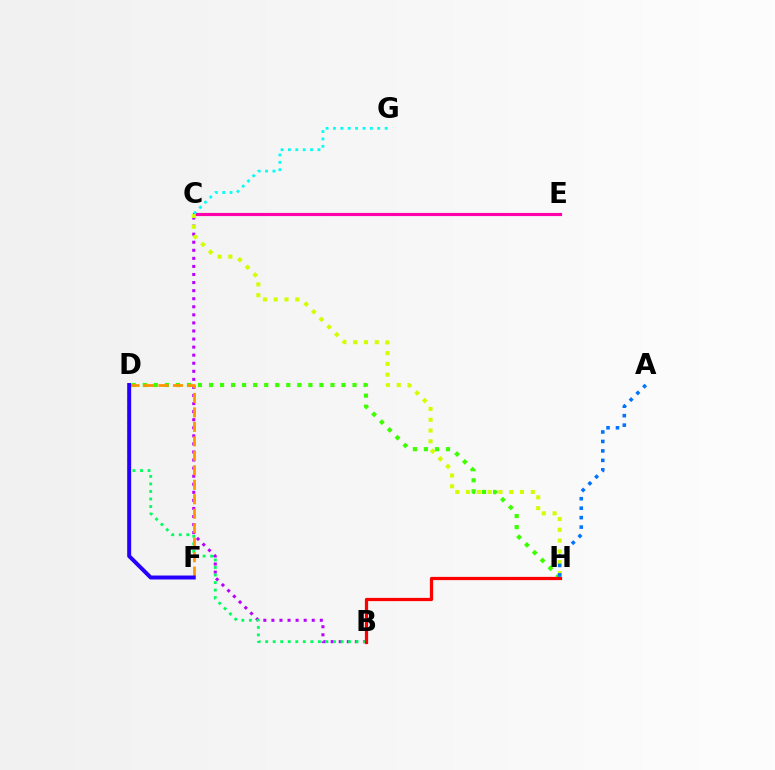{('D', 'H'): [{'color': '#3dff00', 'line_style': 'dotted', 'thickness': 3.0}], ('B', 'C'): [{'color': '#b900ff', 'line_style': 'dotted', 'thickness': 2.19}], ('B', 'D'): [{'color': '#00ff5c', 'line_style': 'dotted', 'thickness': 2.05}], ('C', 'E'): [{'color': '#ff00ac', 'line_style': 'solid', 'thickness': 2.26}], ('C', 'H'): [{'color': '#d1ff00', 'line_style': 'dotted', 'thickness': 2.93}], ('D', 'F'): [{'color': '#ff9400', 'line_style': 'dashed', 'thickness': 1.97}, {'color': '#2500ff', 'line_style': 'solid', 'thickness': 2.85}], ('B', 'H'): [{'color': '#ff0000', 'line_style': 'solid', 'thickness': 2.33}], ('C', 'G'): [{'color': '#00fff6', 'line_style': 'dotted', 'thickness': 2.01}], ('A', 'H'): [{'color': '#0074ff', 'line_style': 'dotted', 'thickness': 2.57}]}